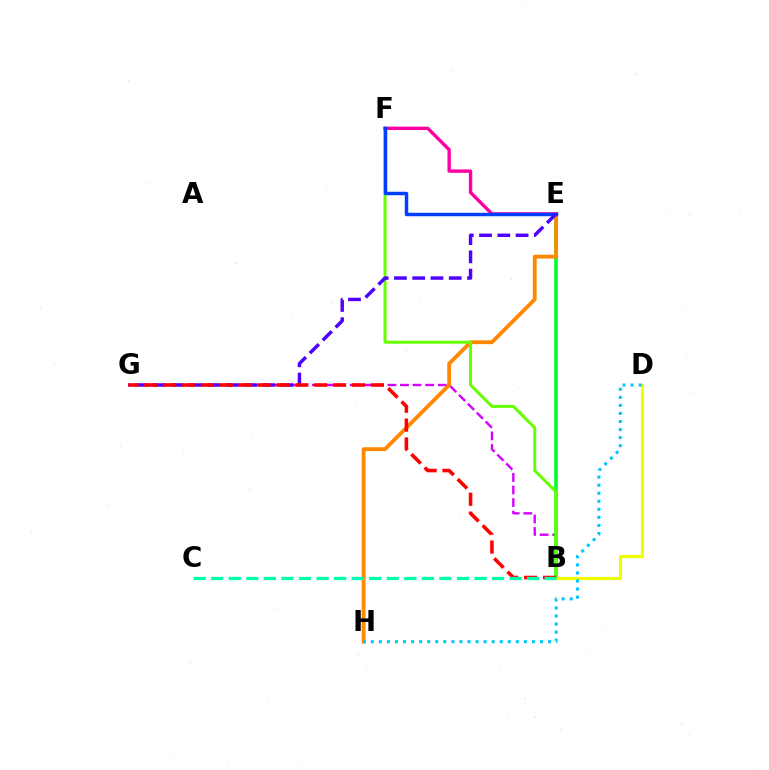{('B', 'G'): [{'color': '#d600ff', 'line_style': 'dashed', 'thickness': 1.71}, {'color': '#ff0000', 'line_style': 'dashed', 'thickness': 2.56}], ('B', 'E'): [{'color': '#00ff27', 'line_style': 'solid', 'thickness': 2.58}], ('E', 'H'): [{'color': '#ff8800', 'line_style': 'solid', 'thickness': 2.76}], ('B', 'F'): [{'color': '#66ff00', 'line_style': 'solid', 'thickness': 2.15}], ('E', 'F'): [{'color': '#ff00a0', 'line_style': 'solid', 'thickness': 2.44}, {'color': '#003fff', 'line_style': 'solid', 'thickness': 2.5}], ('E', 'G'): [{'color': '#4f00ff', 'line_style': 'dashed', 'thickness': 2.48}], ('B', 'D'): [{'color': '#eeff00', 'line_style': 'solid', 'thickness': 2.25}], ('B', 'C'): [{'color': '#00ffaf', 'line_style': 'dashed', 'thickness': 2.39}], ('D', 'H'): [{'color': '#00c7ff', 'line_style': 'dotted', 'thickness': 2.19}]}